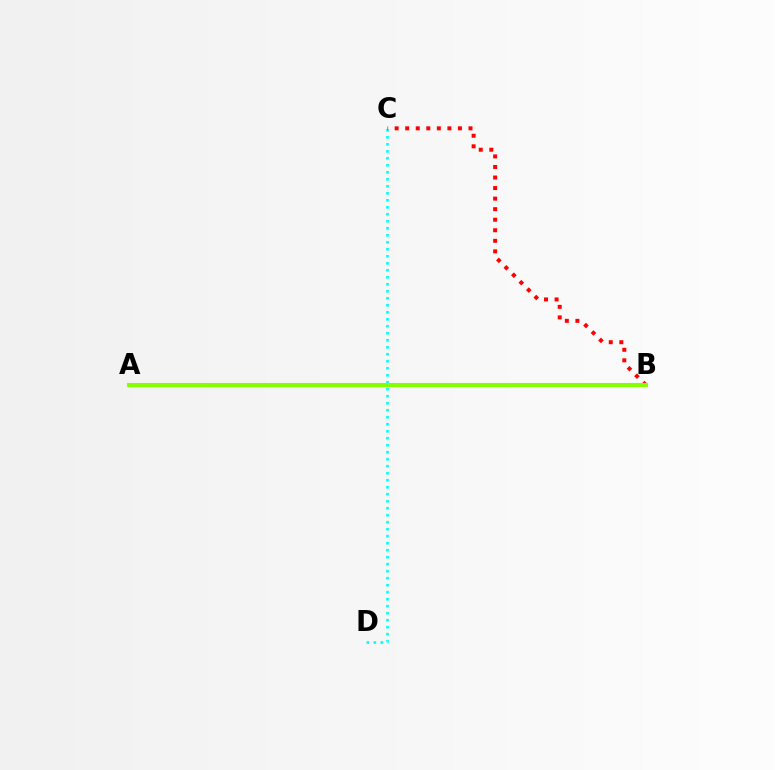{('A', 'B'): [{'color': '#7200ff', 'line_style': 'dashed', 'thickness': 2.1}, {'color': '#84ff00', 'line_style': 'solid', 'thickness': 2.95}], ('C', 'D'): [{'color': '#00fff6', 'line_style': 'dotted', 'thickness': 1.9}], ('B', 'C'): [{'color': '#ff0000', 'line_style': 'dotted', 'thickness': 2.87}]}